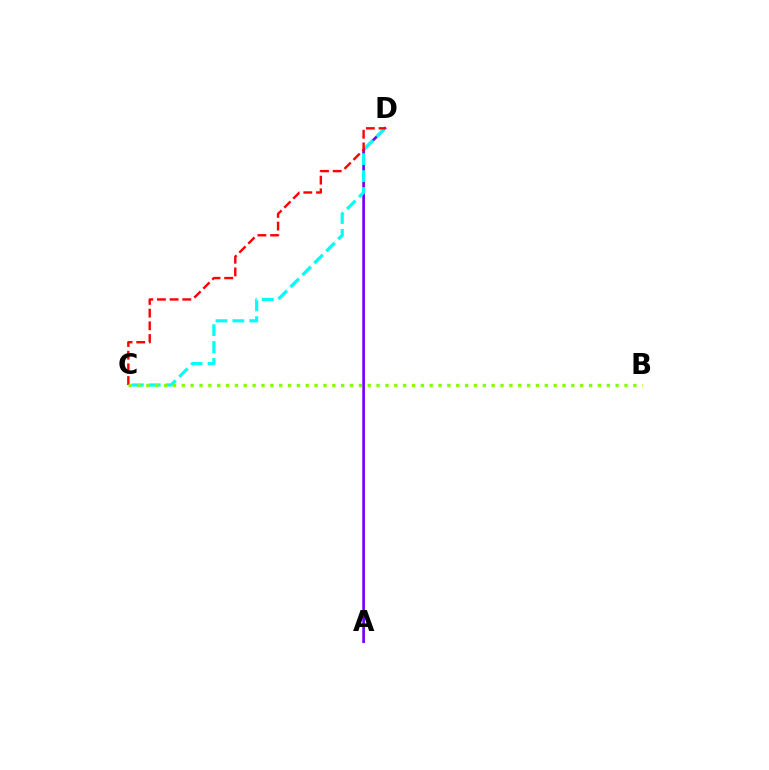{('A', 'D'): [{'color': '#7200ff', 'line_style': 'solid', 'thickness': 1.91}], ('C', 'D'): [{'color': '#00fff6', 'line_style': 'dashed', 'thickness': 2.3}, {'color': '#ff0000', 'line_style': 'dashed', 'thickness': 1.72}], ('B', 'C'): [{'color': '#84ff00', 'line_style': 'dotted', 'thickness': 2.41}]}